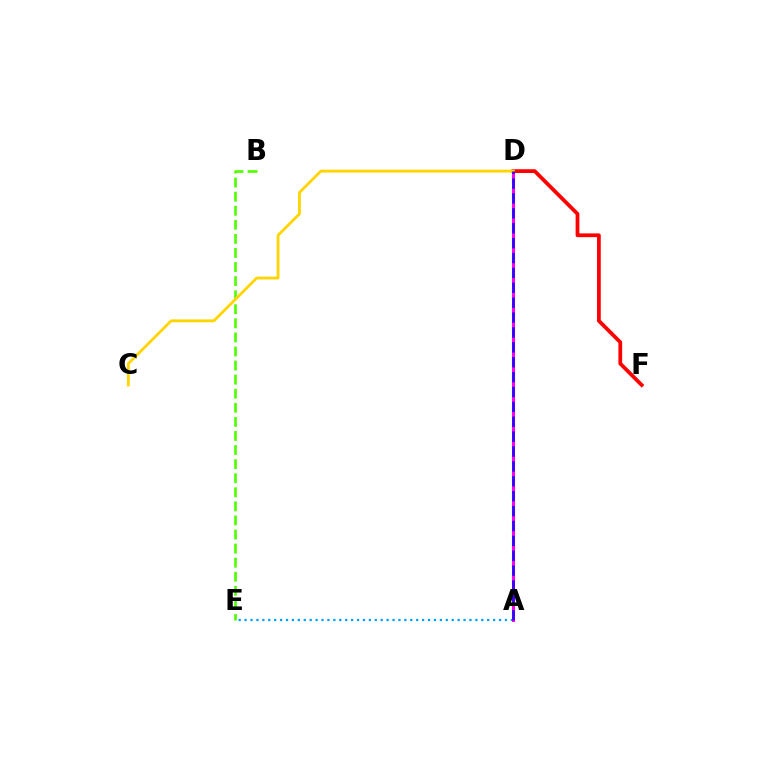{('B', 'E'): [{'color': '#4fff00', 'line_style': 'dashed', 'thickness': 1.91}], ('A', 'E'): [{'color': '#009eff', 'line_style': 'dotted', 'thickness': 1.61}], ('A', 'D'): [{'color': '#00ff86', 'line_style': 'dashed', 'thickness': 2.27}, {'color': '#ff00ed', 'line_style': 'solid', 'thickness': 2.14}, {'color': '#3700ff', 'line_style': 'dashed', 'thickness': 2.02}], ('D', 'F'): [{'color': '#ff0000', 'line_style': 'solid', 'thickness': 2.71}], ('C', 'D'): [{'color': '#ffd500', 'line_style': 'solid', 'thickness': 2.03}]}